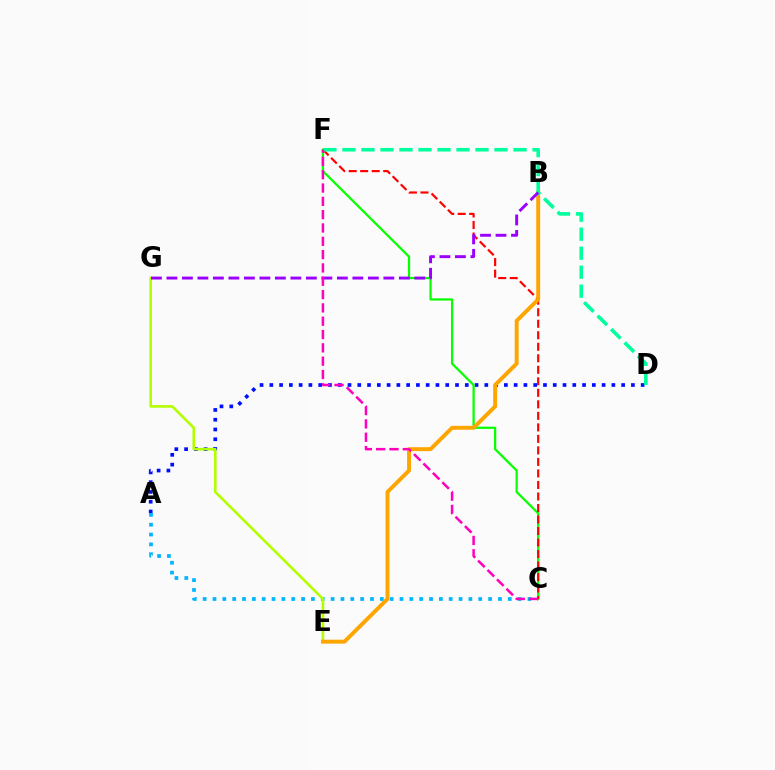{('A', 'D'): [{'color': '#0010ff', 'line_style': 'dotted', 'thickness': 2.66}], ('C', 'F'): [{'color': '#08ff00', 'line_style': 'solid', 'thickness': 1.62}, {'color': '#ff0000', 'line_style': 'dashed', 'thickness': 1.56}, {'color': '#ff00bd', 'line_style': 'dashed', 'thickness': 1.81}], ('A', 'C'): [{'color': '#00b5ff', 'line_style': 'dotted', 'thickness': 2.67}], ('E', 'G'): [{'color': '#b3ff00', 'line_style': 'solid', 'thickness': 1.88}], ('B', 'E'): [{'color': '#ffa500', 'line_style': 'solid', 'thickness': 2.83}], ('D', 'F'): [{'color': '#00ff9d', 'line_style': 'dashed', 'thickness': 2.58}], ('B', 'G'): [{'color': '#9b00ff', 'line_style': 'dashed', 'thickness': 2.1}]}